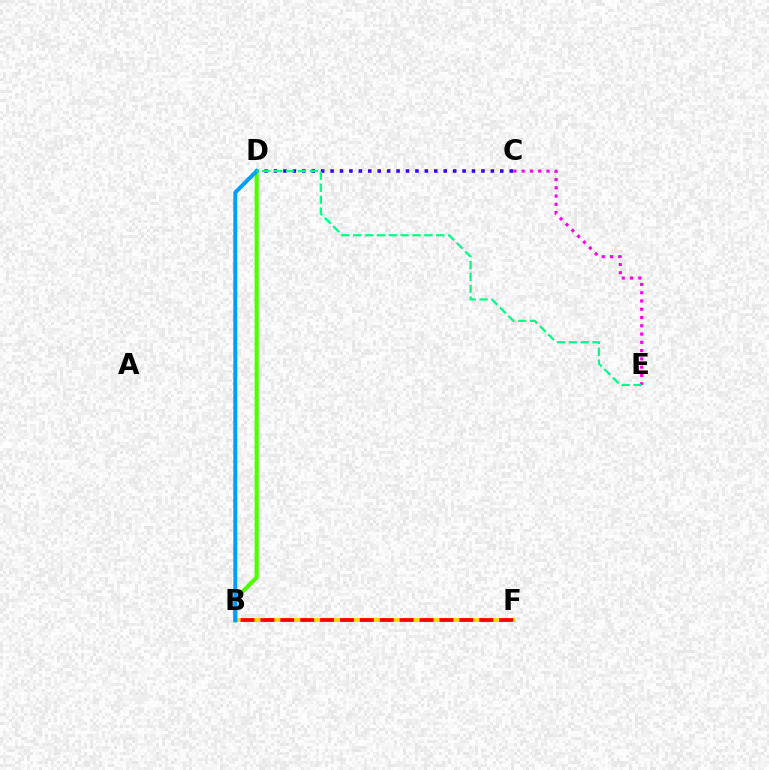{('C', 'D'): [{'color': '#3700ff', 'line_style': 'dotted', 'thickness': 2.56}], ('B', 'F'): [{'color': '#ffd500', 'line_style': 'solid', 'thickness': 2.84}, {'color': '#ff0000', 'line_style': 'dashed', 'thickness': 2.7}], ('C', 'E'): [{'color': '#ff00ed', 'line_style': 'dotted', 'thickness': 2.25}], ('B', 'D'): [{'color': '#4fff00', 'line_style': 'solid', 'thickness': 2.97}, {'color': '#009eff', 'line_style': 'solid', 'thickness': 2.85}], ('D', 'E'): [{'color': '#00ff86', 'line_style': 'dashed', 'thickness': 1.61}]}